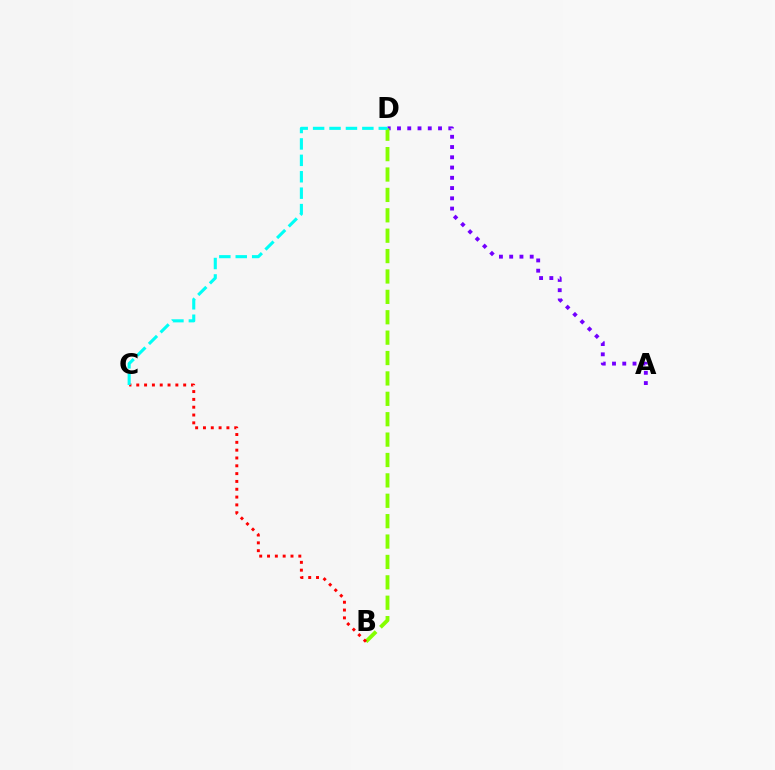{('A', 'D'): [{'color': '#7200ff', 'line_style': 'dotted', 'thickness': 2.79}], ('B', 'D'): [{'color': '#84ff00', 'line_style': 'dashed', 'thickness': 2.77}], ('B', 'C'): [{'color': '#ff0000', 'line_style': 'dotted', 'thickness': 2.12}], ('C', 'D'): [{'color': '#00fff6', 'line_style': 'dashed', 'thickness': 2.23}]}